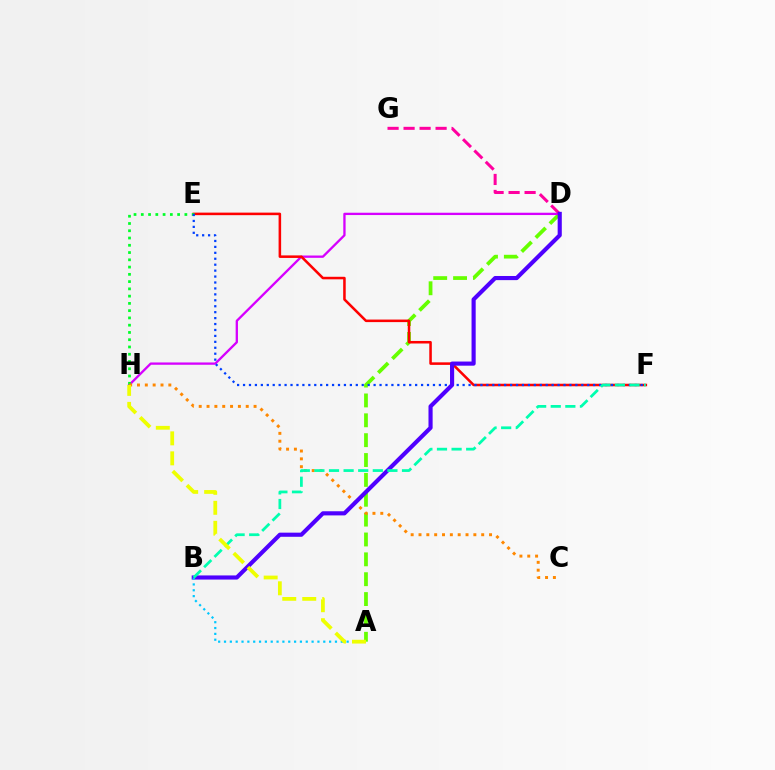{('A', 'D'): [{'color': '#66ff00', 'line_style': 'dashed', 'thickness': 2.7}], ('D', 'H'): [{'color': '#d600ff', 'line_style': 'solid', 'thickness': 1.66}], ('E', 'F'): [{'color': '#ff0000', 'line_style': 'solid', 'thickness': 1.83}, {'color': '#003fff', 'line_style': 'dotted', 'thickness': 1.61}], ('E', 'H'): [{'color': '#00ff27', 'line_style': 'dotted', 'thickness': 1.97}], ('D', 'G'): [{'color': '#ff00a0', 'line_style': 'dashed', 'thickness': 2.17}], ('C', 'H'): [{'color': '#ff8800', 'line_style': 'dotted', 'thickness': 2.13}], ('B', 'D'): [{'color': '#4f00ff', 'line_style': 'solid', 'thickness': 2.98}], ('A', 'B'): [{'color': '#00c7ff', 'line_style': 'dotted', 'thickness': 1.59}], ('B', 'F'): [{'color': '#00ffaf', 'line_style': 'dashed', 'thickness': 1.98}], ('A', 'H'): [{'color': '#eeff00', 'line_style': 'dashed', 'thickness': 2.72}]}